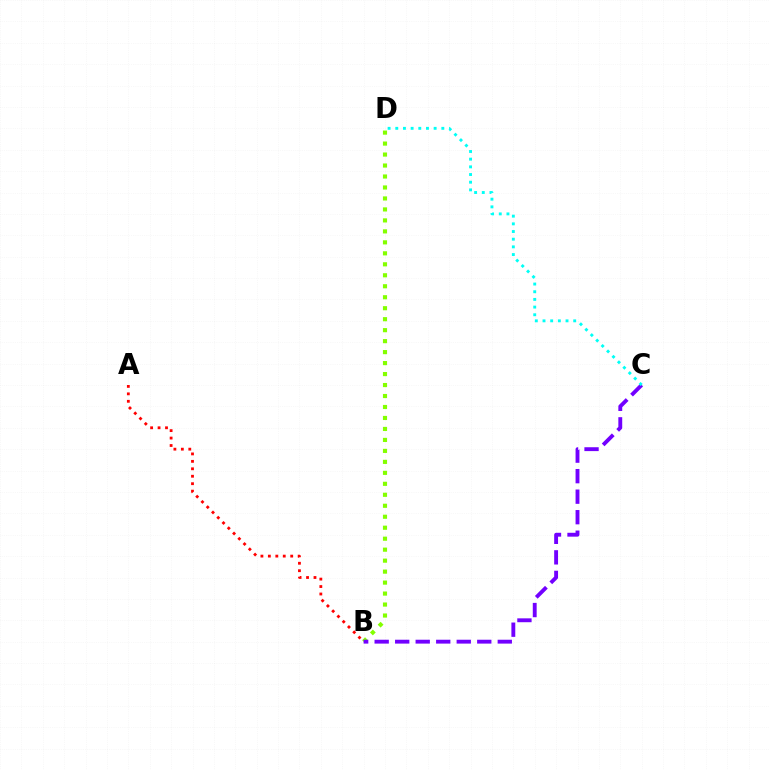{('A', 'B'): [{'color': '#ff0000', 'line_style': 'dotted', 'thickness': 2.02}], ('B', 'D'): [{'color': '#84ff00', 'line_style': 'dotted', 'thickness': 2.98}], ('B', 'C'): [{'color': '#7200ff', 'line_style': 'dashed', 'thickness': 2.79}], ('C', 'D'): [{'color': '#00fff6', 'line_style': 'dotted', 'thickness': 2.09}]}